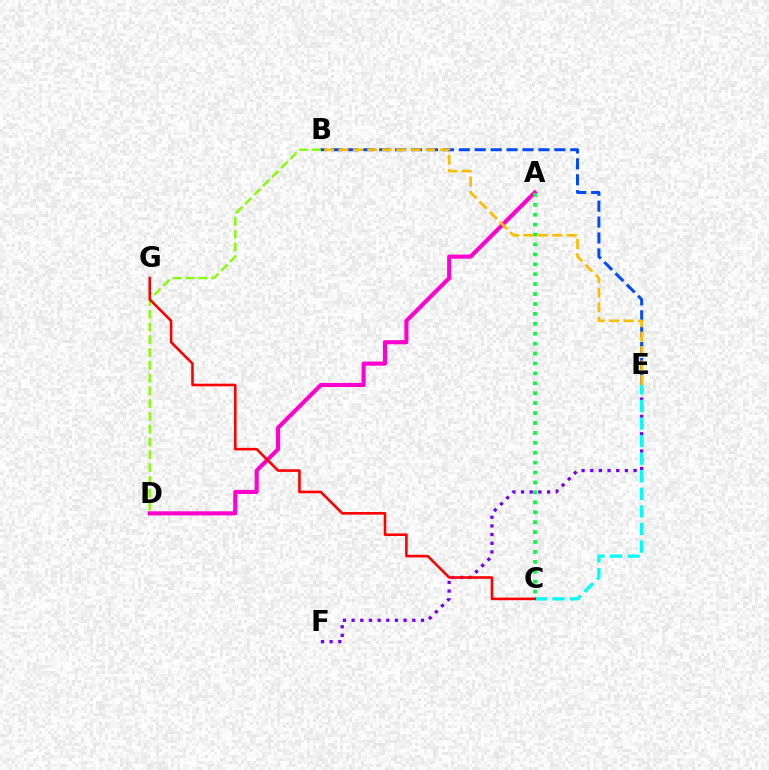{('E', 'F'): [{'color': '#7200ff', 'line_style': 'dotted', 'thickness': 2.36}], ('B', 'D'): [{'color': '#84ff00', 'line_style': 'dashed', 'thickness': 1.74}], ('B', 'E'): [{'color': '#004bff', 'line_style': 'dashed', 'thickness': 2.16}, {'color': '#ffbd00', 'line_style': 'dashed', 'thickness': 1.96}], ('A', 'D'): [{'color': '#ff00cf', 'line_style': 'solid', 'thickness': 2.95}], ('C', 'E'): [{'color': '#00fff6', 'line_style': 'dashed', 'thickness': 2.39}], ('C', 'G'): [{'color': '#ff0000', 'line_style': 'solid', 'thickness': 1.87}], ('A', 'C'): [{'color': '#00ff39', 'line_style': 'dotted', 'thickness': 2.69}]}